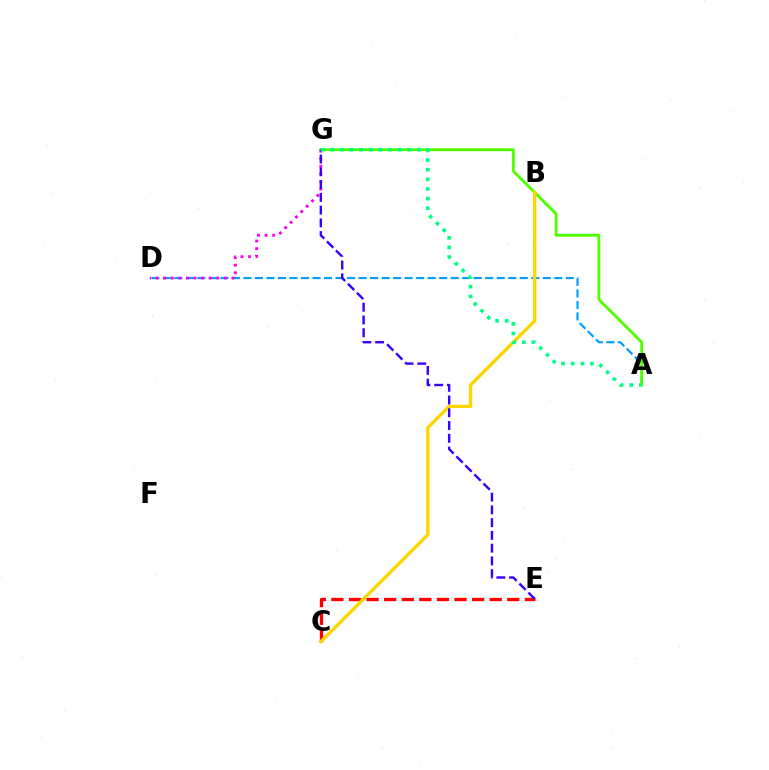{('A', 'D'): [{'color': '#009eff', 'line_style': 'dashed', 'thickness': 1.56}], ('C', 'E'): [{'color': '#ff0000', 'line_style': 'dashed', 'thickness': 2.39}], ('A', 'G'): [{'color': '#4fff00', 'line_style': 'solid', 'thickness': 2.05}, {'color': '#00ff86', 'line_style': 'dotted', 'thickness': 2.61}], ('D', 'G'): [{'color': '#ff00ed', 'line_style': 'dotted', 'thickness': 2.06}], ('B', 'C'): [{'color': '#ffd500', 'line_style': 'solid', 'thickness': 2.4}], ('E', 'G'): [{'color': '#3700ff', 'line_style': 'dashed', 'thickness': 1.73}]}